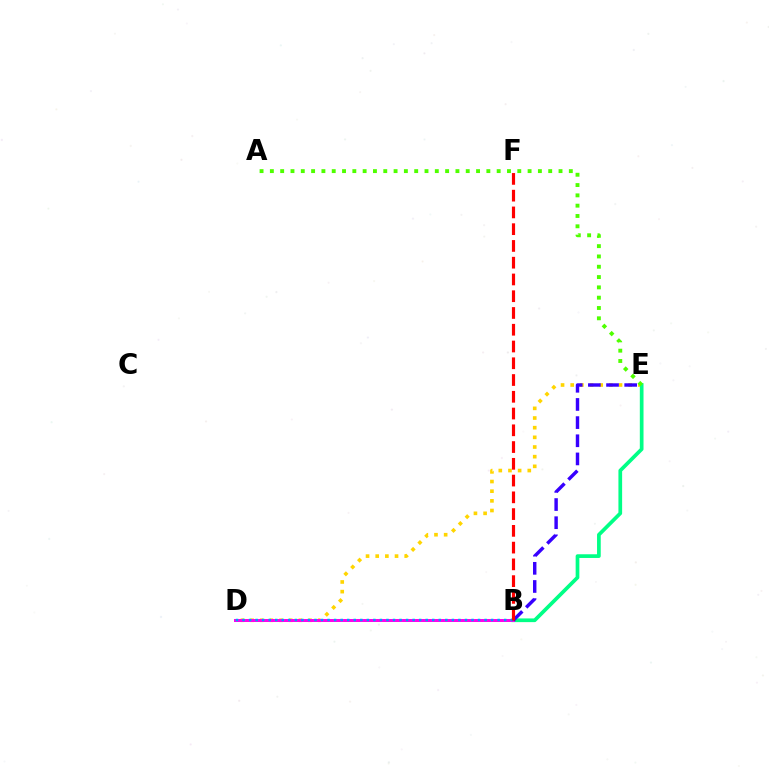{('D', 'E'): [{'color': '#ffd500', 'line_style': 'dotted', 'thickness': 2.63}], ('B', 'E'): [{'color': '#00ff86', 'line_style': 'solid', 'thickness': 2.66}, {'color': '#3700ff', 'line_style': 'dashed', 'thickness': 2.47}], ('A', 'E'): [{'color': '#4fff00', 'line_style': 'dotted', 'thickness': 2.8}], ('B', 'D'): [{'color': '#ff00ed', 'line_style': 'solid', 'thickness': 2.15}, {'color': '#009eff', 'line_style': 'dotted', 'thickness': 1.78}], ('B', 'F'): [{'color': '#ff0000', 'line_style': 'dashed', 'thickness': 2.28}]}